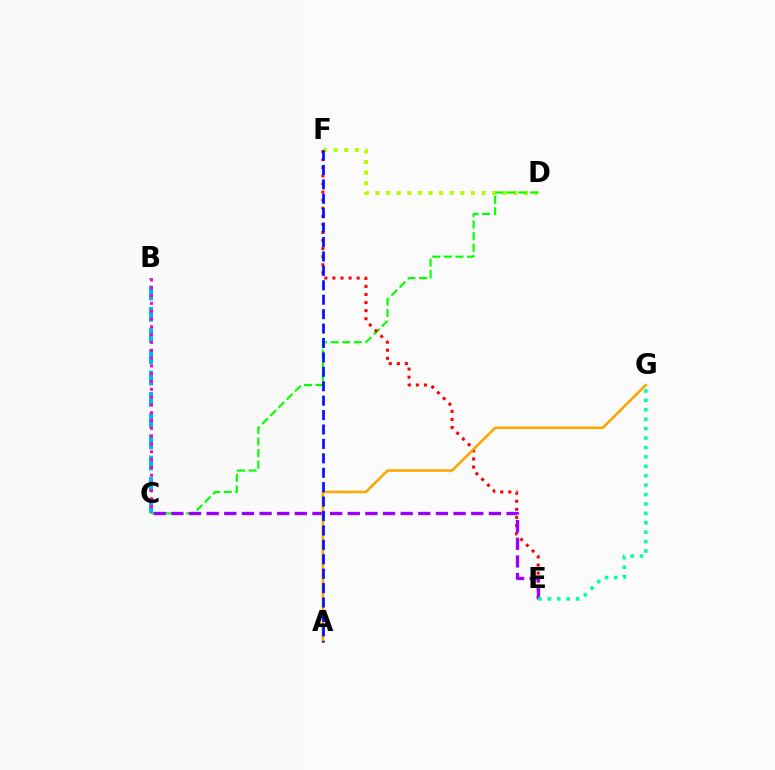{('B', 'C'): [{'color': '#00b5ff', 'line_style': 'dashed', 'thickness': 2.89}, {'color': '#ff00bd', 'line_style': 'dotted', 'thickness': 2.12}], ('D', 'F'): [{'color': '#b3ff00', 'line_style': 'dotted', 'thickness': 2.88}], ('C', 'D'): [{'color': '#08ff00', 'line_style': 'dashed', 'thickness': 1.57}], ('E', 'F'): [{'color': '#ff0000', 'line_style': 'dotted', 'thickness': 2.2}], ('C', 'E'): [{'color': '#9b00ff', 'line_style': 'dashed', 'thickness': 2.4}], ('A', 'G'): [{'color': '#ffa500', 'line_style': 'solid', 'thickness': 1.86}], ('E', 'G'): [{'color': '#00ff9d', 'line_style': 'dotted', 'thickness': 2.56}], ('A', 'F'): [{'color': '#0010ff', 'line_style': 'dashed', 'thickness': 1.96}]}